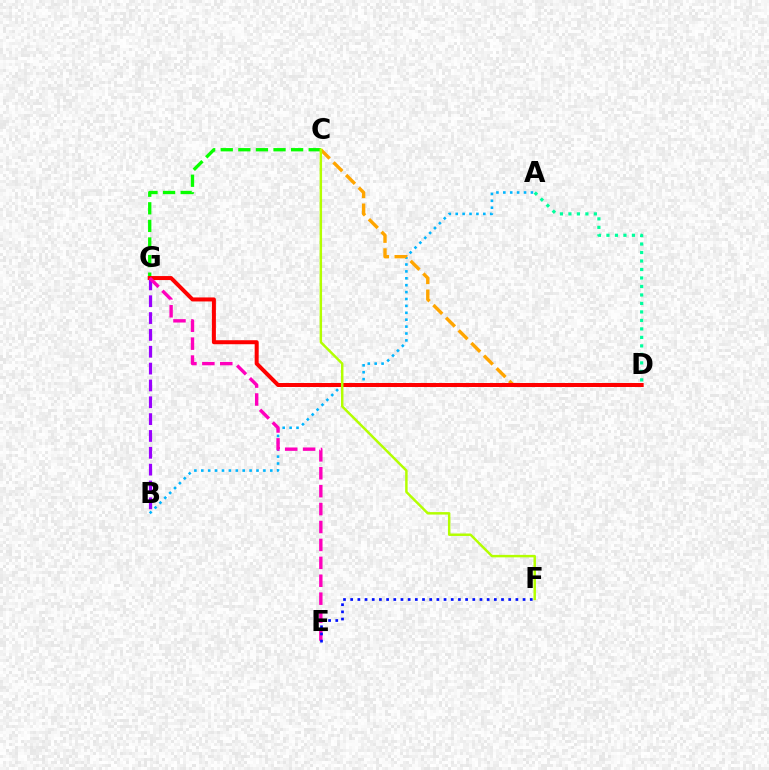{('A', 'B'): [{'color': '#00b5ff', 'line_style': 'dotted', 'thickness': 1.87}], ('C', 'G'): [{'color': '#08ff00', 'line_style': 'dashed', 'thickness': 2.39}], ('C', 'D'): [{'color': '#ffa500', 'line_style': 'dashed', 'thickness': 2.43}], ('B', 'G'): [{'color': '#9b00ff', 'line_style': 'dashed', 'thickness': 2.29}], ('D', 'G'): [{'color': '#ff0000', 'line_style': 'solid', 'thickness': 2.88}], ('A', 'D'): [{'color': '#00ff9d', 'line_style': 'dotted', 'thickness': 2.31}], ('E', 'G'): [{'color': '#ff00bd', 'line_style': 'dashed', 'thickness': 2.43}], ('C', 'F'): [{'color': '#b3ff00', 'line_style': 'solid', 'thickness': 1.78}], ('E', 'F'): [{'color': '#0010ff', 'line_style': 'dotted', 'thickness': 1.95}]}